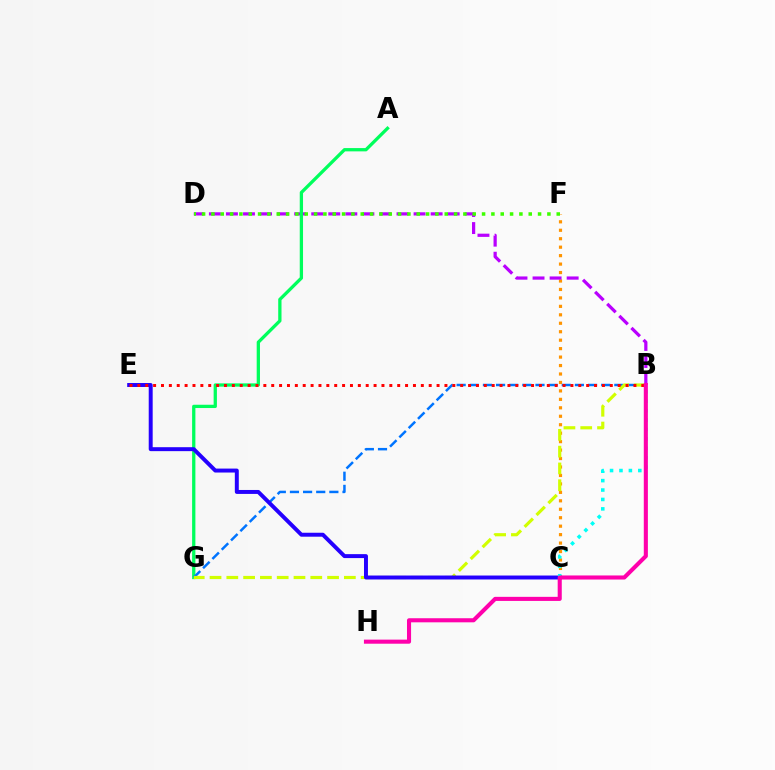{('C', 'F'): [{'color': '#ff9400', 'line_style': 'dotted', 'thickness': 2.3}], ('B', 'D'): [{'color': '#b900ff', 'line_style': 'dashed', 'thickness': 2.32}], ('A', 'G'): [{'color': '#00ff5c', 'line_style': 'solid', 'thickness': 2.36}], ('B', 'G'): [{'color': '#0074ff', 'line_style': 'dashed', 'thickness': 1.78}, {'color': '#d1ff00', 'line_style': 'dashed', 'thickness': 2.28}], ('C', 'E'): [{'color': '#2500ff', 'line_style': 'solid', 'thickness': 2.85}], ('D', 'F'): [{'color': '#3dff00', 'line_style': 'dotted', 'thickness': 2.54}], ('B', 'E'): [{'color': '#ff0000', 'line_style': 'dotted', 'thickness': 2.14}], ('B', 'C'): [{'color': '#00fff6', 'line_style': 'dotted', 'thickness': 2.56}], ('B', 'H'): [{'color': '#ff00ac', 'line_style': 'solid', 'thickness': 2.94}]}